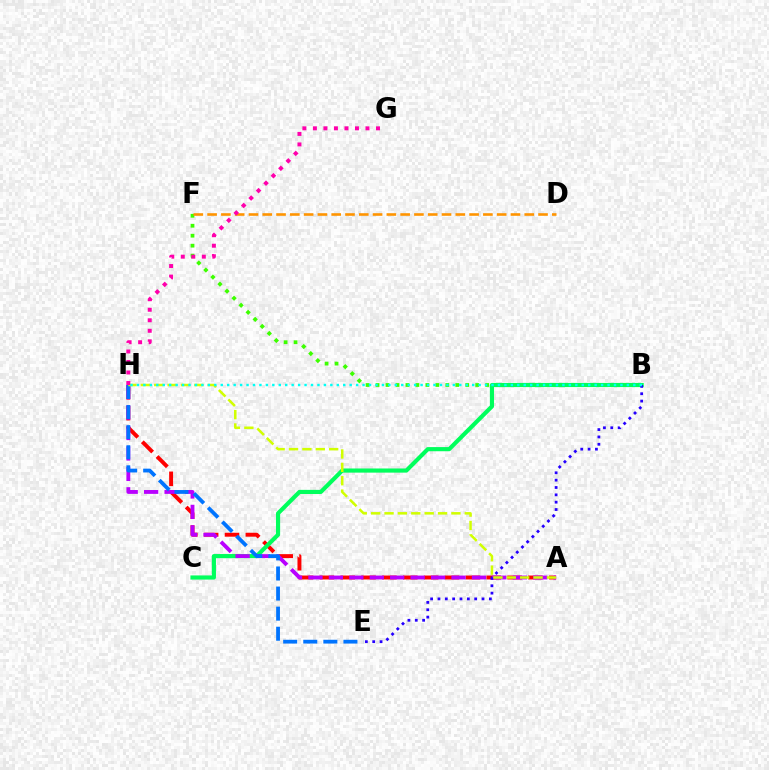{('A', 'H'): [{'color': '#ff0000', 'line_style': 'dashed', 'thickness': 2.83}, {'color': '#b900ff', 'line_style': 'dashed', 'thickness': 2.78}, {'color': '#d1ff00', 'line_style': 'dashed', 'thickness': 1.82}], ('B', 'F'): [{'color': '#3dff00', 'line_style': 'dotted', 'thickness': 2.71}], ('B', 'C'): [{'color': '#00ff5c', 'line_style': 'solid', 'thickness': 2.99}], ('E', 'H'): [{'color': '#0074ff', 'line_style': 'dashed', 'thickness': 2.73}], ('B', 'E'): [{'color': '#2500ff', 'line_style': 'dotted', 'thickness': 2.0}], ('D', 'F'): [{'color': '#ff9400', 'line_style': 'dashed', 'thickness': 1.87}], ('G', 'H'): [{'color': '#ff00ac', 'line_style': 'dotted', 'thickness': 2.86}], ('B', 'H'): [{'color': '#00fff6', 'line_style': 'dotted', 'thickness': 1.75}]}